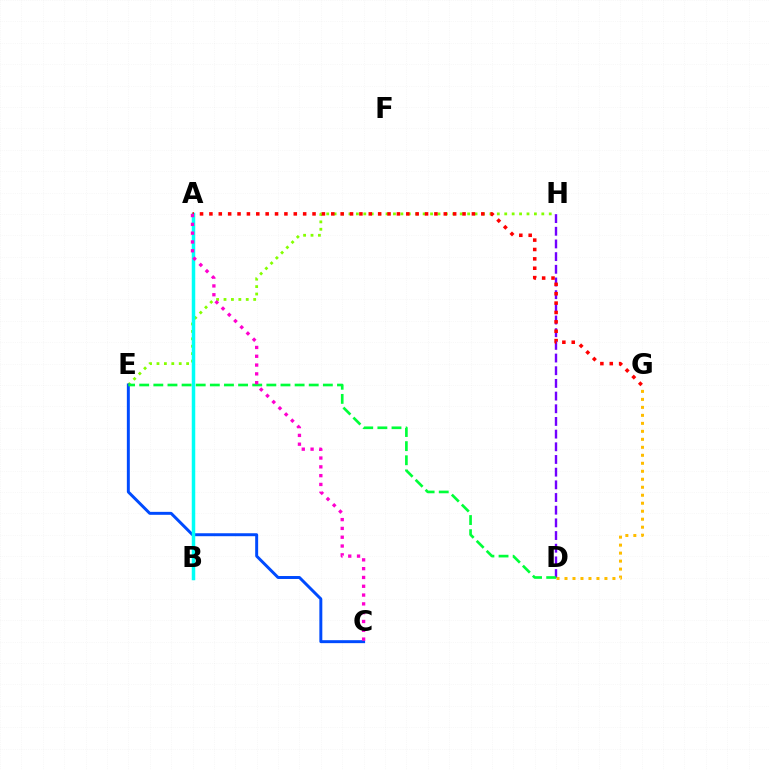{('D', 'H'): [{'color': '#7200ff', 'line_style': 'dashed', 'thickness': 1.72}], ('E', 'H'): [{'color': '#84ff00', 'line_style': 'dotted', 'thickness': 2.02}], ('C', 'E'): [{'color': '#004bff', 'line_style': 'solid', 'thickness': 2.13}], ('D', 'G'): [{'color': '#ffbd00', 'line_style': 'dotted', 'thickness': 2.17}], ('A', 'B'): [{'color': '#00fff6', 'line_style': 'solid', 'thickness': 2.51}], ('A', 'G'): [{'color': '#ff0000', 'line_style': 'dotted', 'thickness': 2.55}], ('D', 'E'): [{'color': '#00ff39', 'line_style': 'dashed', 'thickness': 1.92}], ('A', 'C'): [{'color': '#ff00cf', 'line_style': 'dotted', 'thickness': 2.39}]}